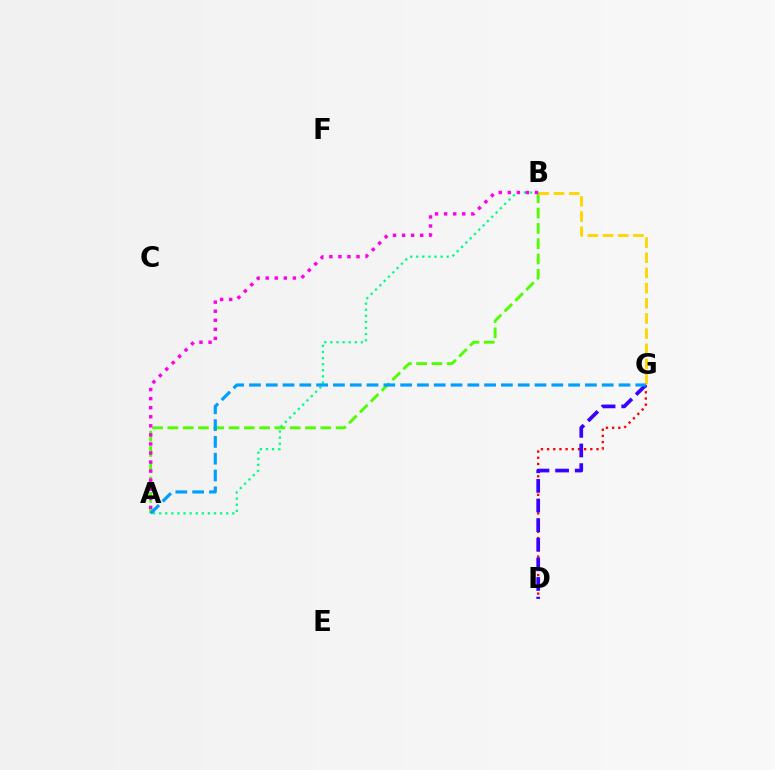{('D', 'G'): [{'color': '#ff0000', 'line_style': 'dotted', 'thickness': 1.68}, {'color': '#3700ff', 'line_style': 'dashed', 'thickness': 2.66}], ('A', 'B'): [{'color': '#4fff00', 'line_style': 'dashed', 'thickness': 2.08}, {'color': '#00ff86', 'line_style': 'dotted', 'thickness': 1.66}, {'color': '#ff00ed', 'line_style': 'dotted', 'thickness': 2.46}], ('B', 'G'): [{'color': '#ffd500', 'line_style': 'dashed', 'thickness': 2.06}], ('A', 'G'): [{'color': '#009eff', 'line_style': 'dashed', 'thickness': 2.28}]}